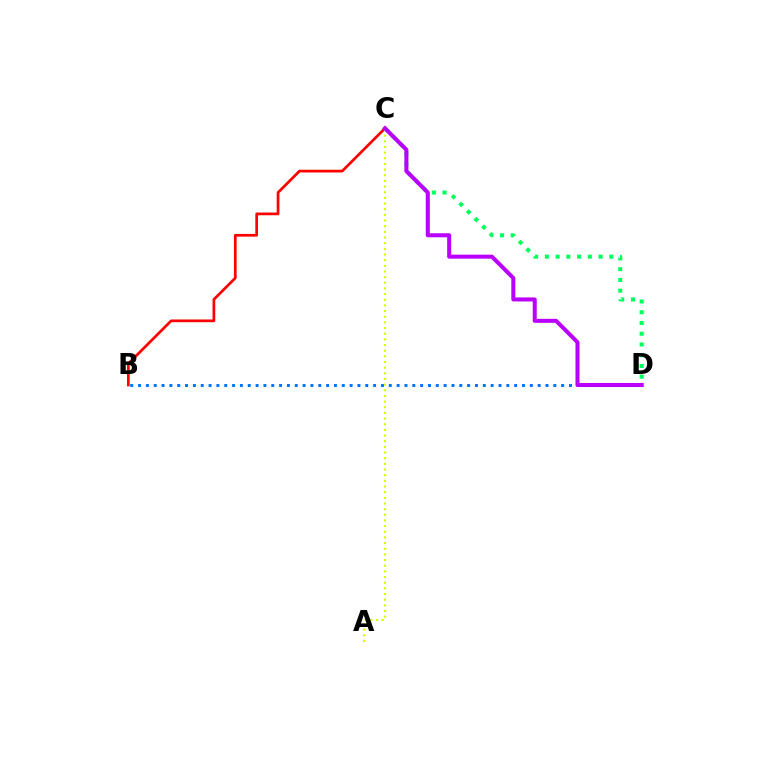{('A', 'C'): [{'color': '#d1ff00', 'line_style': 'dotted', 'thickness': 1.54}], ('B', 'C'): [{'color': '#ff0000', 'line_style': 'solid', 'thickness': 1.95}], ('B', 'D'): [{'color': '#0074ff', 'line_style': 'dotted', 'thickness': 2.13}], ('C', 'D'): [{'color': '#00ff5c', 'line_style': 'dotted', 'thickness': 2.92}, {'color': '#b900ff', 'line_style': 'solid', 'thickness': 2.9}]}